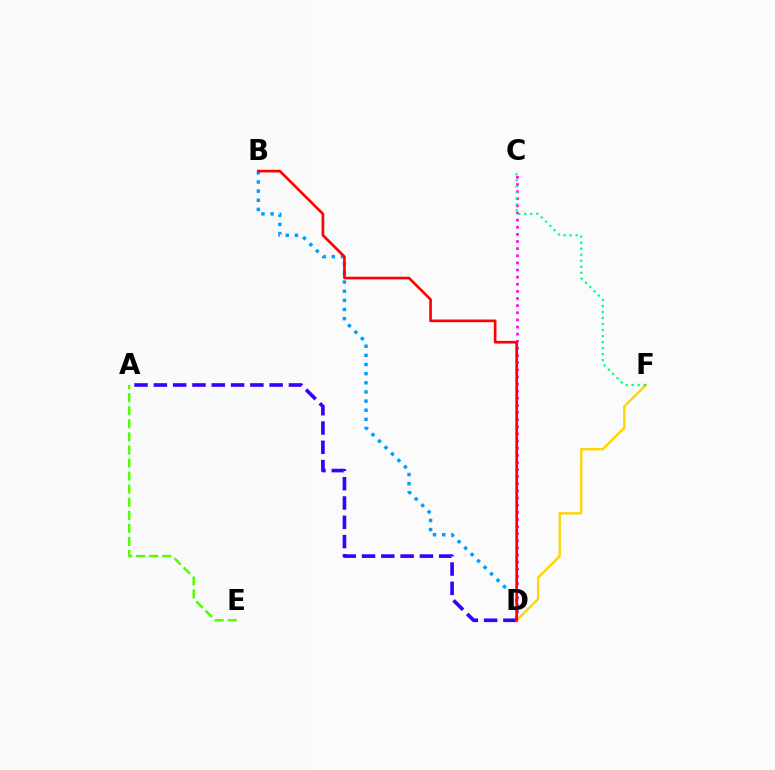{('A', 'D'): [{'color': '#3700ff', 'line_style': 'dashed', 'thickness': 2.62}], ('C', 'D'): [{'color': '#ff00ed', 'line_style': 'dotted', 'thickness': 1.94}], ('B', 'D'): [{'color': '#009eff', 'line_style': 'dotted', 'thickness': 2.48}, {'color': '#ff0000', 'line_style': 'solid', 'thickness': 1.92}], ('D', 'F'): [{'color': '#ffd500', 'line_style': 'solid', 'thickness': 1.69}], ('A', 'E'): [{'color': '#4fff00', 'line_style': 'dashed', 'thickness': 1.78}], ('C', 'F'): [{'color': '#00ff86', 'line_style': 'dotted', 'thickness': 1.64}]}